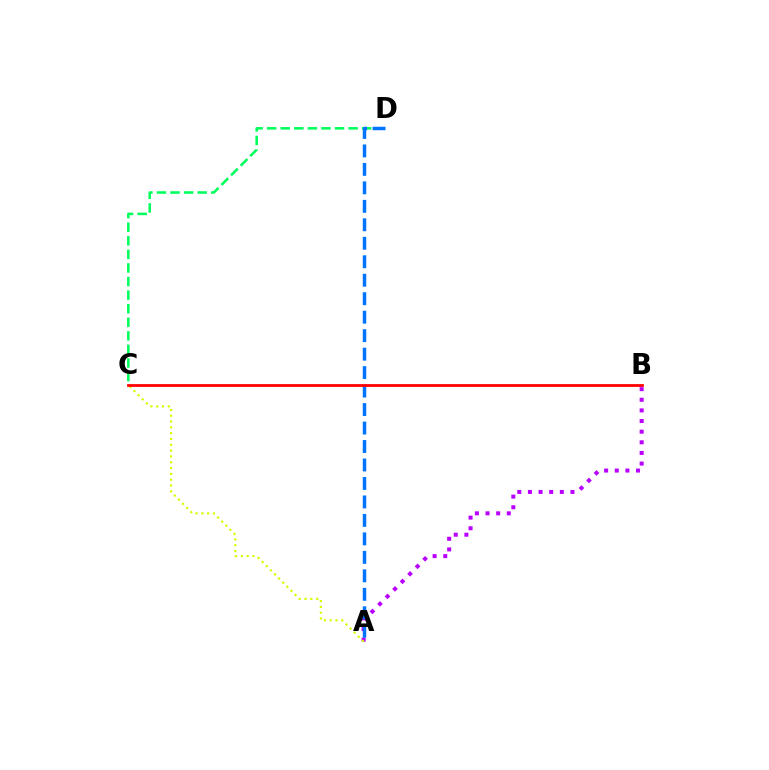{('C', 'D'): [{'color': '#00ff5c', 'line_style': 'dashed', 'thickness': 1.84}], ('A', 'B'): [{'color': '#b900ff', 'line_style': 'dotted', 'thickness': 2.89}], ('A', 'C'): [{'color': '#d1ff00', 'line_style': 'dotted', 'thickness': 1.58}], ('A', 'D'): [{'color': '#0074ff', 'line_style': 'dashed', 'thickness': 2.51}], ('B', 'C'): [{'color': '#ff0000', 'line_style': 'solid', 'thickness': 2.0}]}